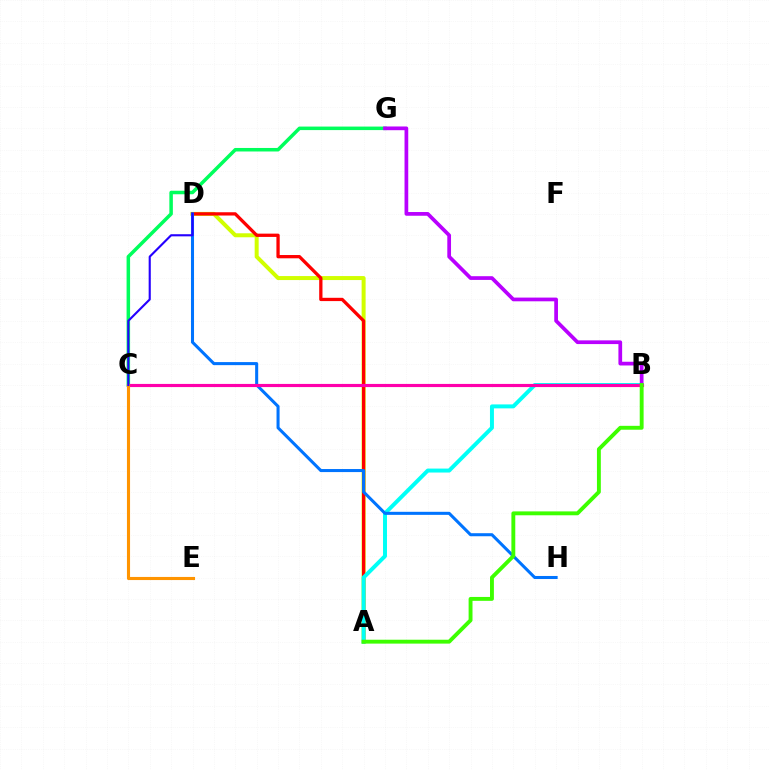{('A', 'D'): [{'color': '#d1ff00', 'line_style': 'solid', 'thickness': 2.88}, {'color': '#ff0000', 'line_style': 'solid', 'thickness': 2.37}], ('A', 'B'): [{'color': '#00fff6', 'line_style': 'solid', 'thickness': 2.85}, {'color': '#3dff00', 'line_style': 'solid', 'thickness': 2.8}], ('C', 'G'): [{'color': '#00ff5c', 'line_style': 'solid', 'thickness': 2.53}], ('D', 'H'): [{'color': '#0074ff', 'line_style': 'solid', 'thickness': 2.19}], ('B', 'G'): [{'color': '#b900ff', 'line_style': 'solid', 'thickness': 2.68}], ('B', 'C'): [{'color': '#ff00ac', 'line_style': 'solid', 'thickness': 2.27}], ('C', 'E'): [{'color': '#ff9400', 'line_style': 'solid', 'thickness': 2.24}], ('C', 'D'): [{'color': '#2500ff', 'line_style': 'solid', 'thickness': 1.53}]}